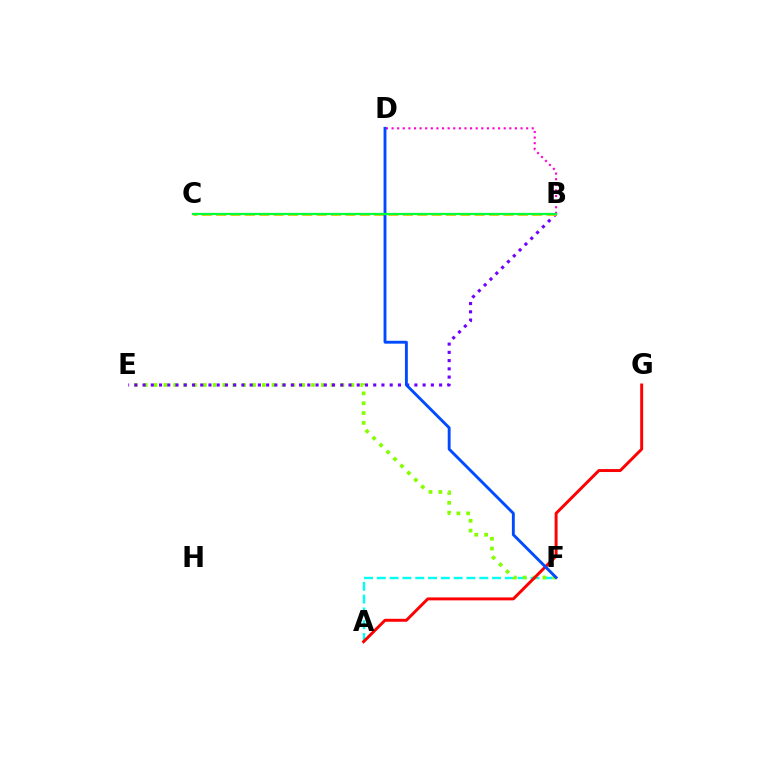{('A', 'F'): [{'color': '#00fff6', 'line_style': 'dashed', 'thickness': 1.74}], ('E', 'F'): [{'color': '#84ff00', 'line_style': 'dotted', 'thickness': 2.67}], ('B', 'E'): [{'color': '#7200ff', 'line_style': 'dotted', 'thickness': 2.24}], ('B', 'C'): [{'color': '#ffbd00', 'line_style': 'dashed', 'thickness': 1.95}, {'color': '#00ff39', 'line_style': 'solid', 'thickness': 1.63}], ('B', 'D'): [{'color': '#ff00cf', 'line_style': 'dotted', 'thickness': 1.52}], ('A', 'G'): [{'color': '#ff0000', 'line_style': 'solid', 'thickness': 2.12}], ('D', 'F'): [{'color': '#004bff', 'line_style': 'solid', 'thickness': 2.07}]}